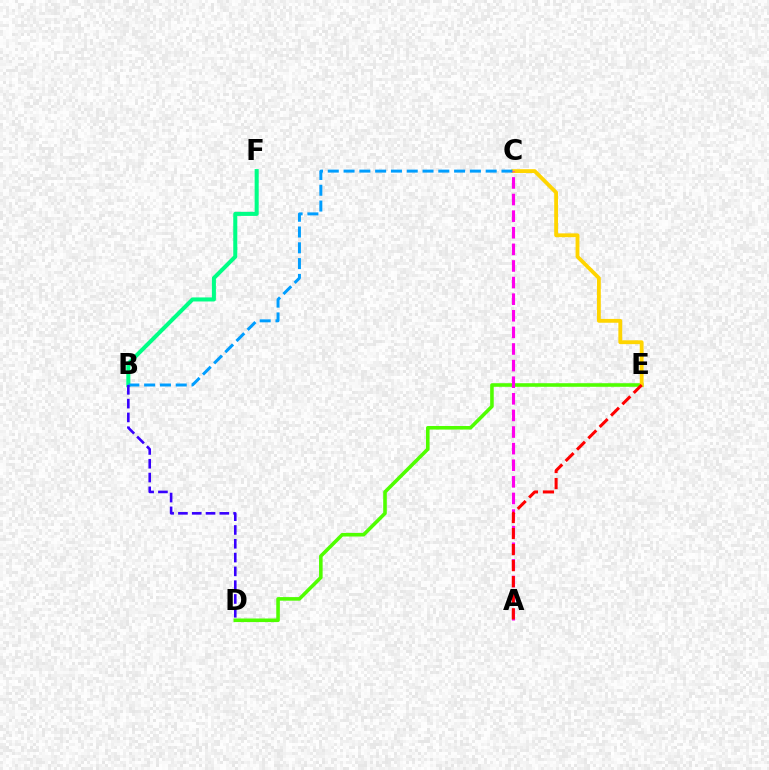{('B', 'F'): [{'color': '#00ff86', 'line_style': 'solid', 'thickness': 2.91}], ('D', 'E'): [{'color': '#4fff00', 'line_style': 'solid', 'thickness': 2.57}], ('C', 'E'): [{'color': '#ffd500', 'line_style': 'solid', 'thickness': 2.76}], ('B', 'C'): [{'color': '#009eff', 'line_style': 'dashed', 'thickness': 2.15}], ('A', 'C'): [{'color': '#ff00ed', 'line_style': 'dashed', 'thickness': 2.26}], ('B', 'D'): [{'color': '#3700ff', 'line_style': 'dashed', 'thickness': 1.87}], ('A', 'E'): [{'color': '#ff0000', 'line_style': 'dashed', 'thickness': 2.18}]}